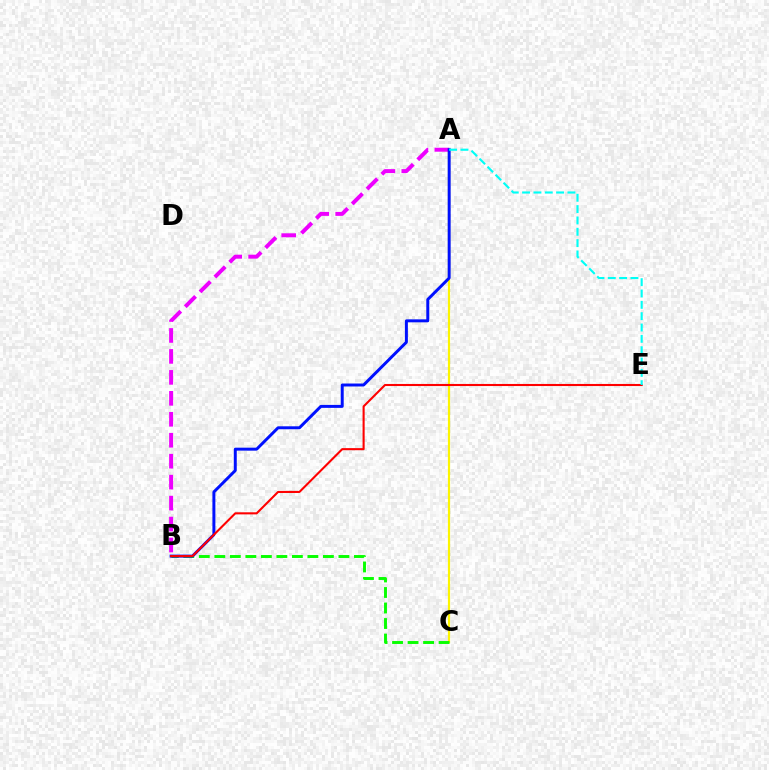{('A', 'C'): [{'color': '#fcf500', 'line_style': 'solid', 'thickness': 1.58}], ('B', 'C'): [{'color': '#08ff00', 'line_style': 'dashed', 'thickness': 2.11}], ('A', 'B'): [{'color': '#ee00ff', 'line_style': 'dashed', 'thickness': 2.85}, {'color': '#0010ff', 'line_style': 'solid', 'thickness': 2.13}], ('B', 'E'): [{'color': '#ff0000', 'line_style': 'solid', 'thickness': 1.5}], ('A', 'E'): [{'color': '#00fff6', 'line_style': 'dashed', 'thickness': 1.54}]}